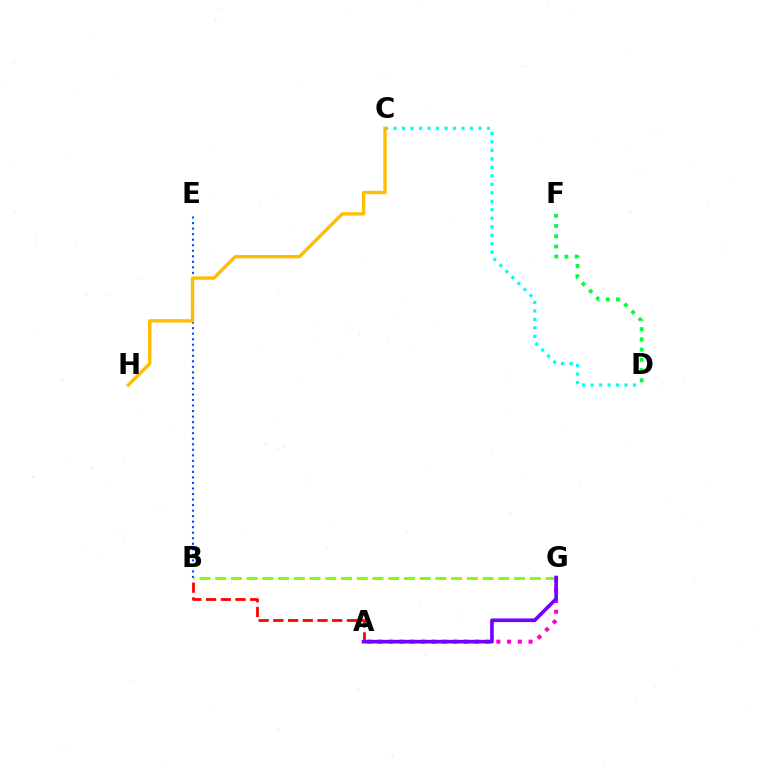{('A', 'B'): [{'color': '#ff0000', 'line_style': 'dashed', 'thickness': 2.0}], ('B', 'E'): [{'color': '#004bff', 'line_style': 'dotted', 'thickness': 1.5}], ('C', 'D'): [{'color': '#00fff6', 'line_style': 'dotted', 'thickness': 2.31}], ('A', 'G'): [{'color': '#ff00cf', 'line_style': 'dotted', 'thickness': 2.92}, {'color': '#7200ff', 'line_style': 'solid', 'thickness': 2.63}], ('C', 'H'): [{'color': '#ffbd00', 'line_style': 'solid', 'thickness': 2.43}], ('B', 'G'): [{'color': '#84ff00', 'line_style': 'dashed', 'thickness': 2.14}], ('D', 'F'): [{'color': '#00ff39', 'line_style': 'dotted', 'thickness': 2.78}]}